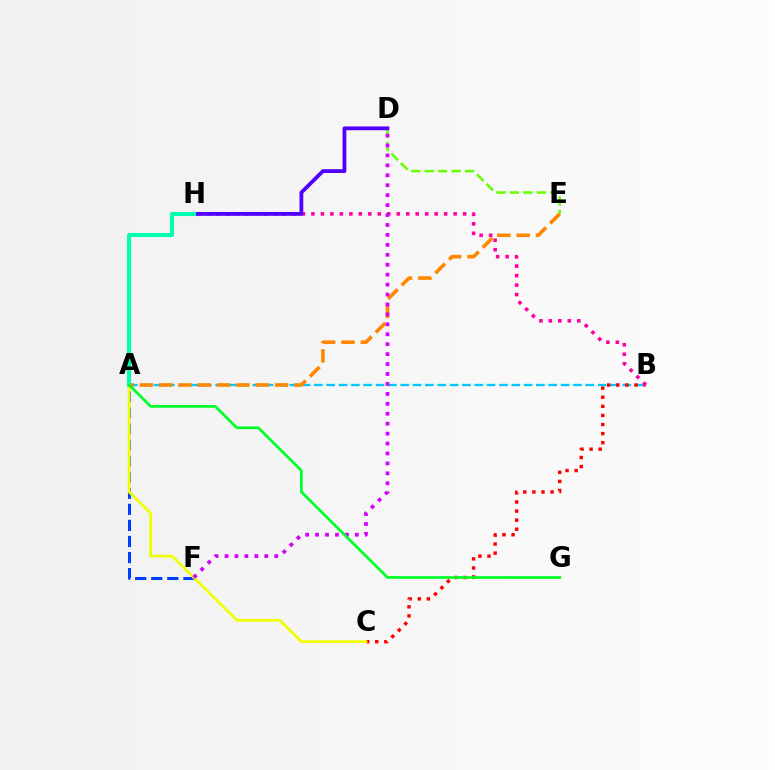{('A', 'B'): [{'color': '#00c7ff', 'line_style': 'dashed', 'thickness': 1.68}], ('B', 'C'): [{'color': '#ff0000', 'line_style': 'dotted', 'thickness': 2.47}], ('D', 'E'): [{'color': '#66ff00', 'line_style': 'dashed', 'thickness': 1.83}], ('B', 'H'): [{'color': '#ff00a0', 'line_style': 'dotted', 'thickness': 2.58}], ('D', 'H'): [{'color': '#4f00ff', 'line_style': 'solid', 'thickness': 2.74}], ('A', 'E'): [{'color': '#ff8800', 'line_style': 'dashed', 'thickness': 2.62}], ('A', 'F'): [{'color': '#003fff', 'line_style': 'dashed', 'thickness': 2.18}], ('A', 'C'): [{'color': '#eeff00', 'line_style': 'solid', 'thickness': 1.96}], ('D', 'F'): [{'color': '#d600ff', 'line_style': 'dotted', 'thickness': 2.7}], ('A', 'H'): [{'color': '#00ffaf', 'line_style': 'solid', 'thickness': 2.94}], ('A', 'G'): [{'color': '#00ff27', 'line_style': 'solid', 'thickness': 1.95}]}